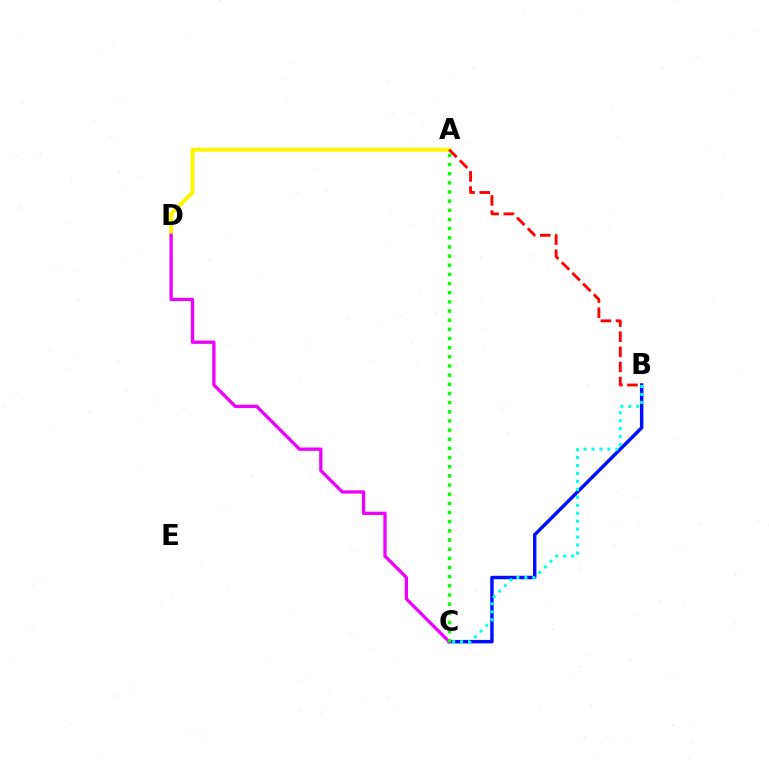{('B', 'C'): [{'color': '#0010ff', 'line_style': 'solid', 'thickness': 2.49}, {'color': '#00fff6', 'line_style': 'dotted', 'thickness': 2.16}], ('A', 'D'): [{'color': '#fcf500', 'line_style': 'solid', 'thickness': 2.82}], ('A', 'B'): [{'color': '#ff0000', 'line_style': 'dashed', 'thickness': 2.06}], ('C', 'D'): [{'color': '#ee00ff', 'line_style': 'solid', 'thickness': 2.37}], ('A', 'C'): [{'color': '#08ff00', 'line_style': 'dotted', 'thickness': 2.49}]}